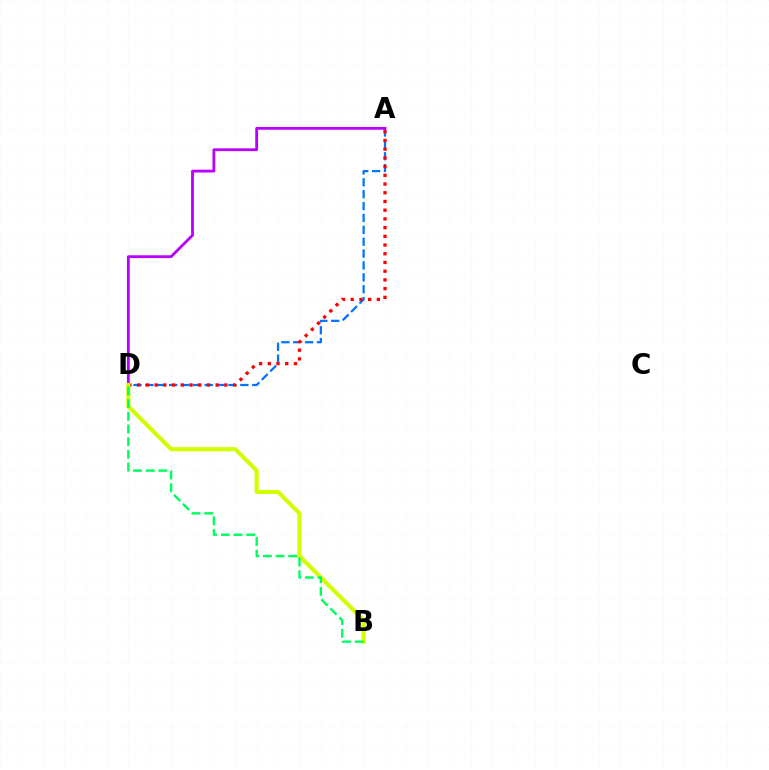{('A', 'D'): [{'color': '#0074ff', 'line_style': 'dashed', 'thickness': 1.61}, {'color': '#ff0000', 'line_style': 'dotted', 'thickness': 2.37}, {'color': '#b900ff', 'line_style': 'solid', 'thickness': 2.03}], ('B', 'D'): [{'color': '#d1ff00', 'line_style': 'solid', 'thickness': 2.96}, {'color': '#00ff5c', 'line_style': 'dashed', 'thickness': 1.72}]}